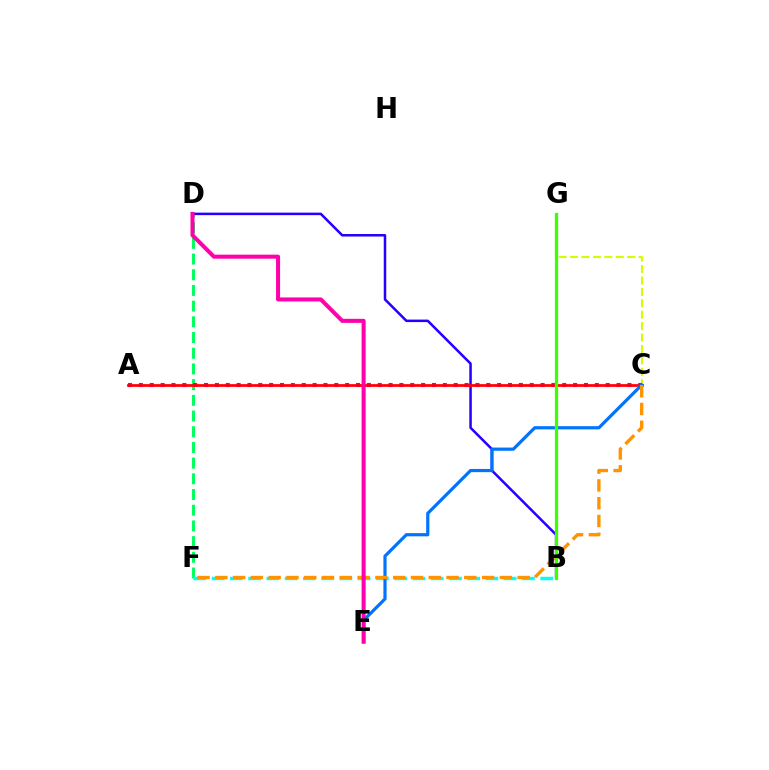{('C', 'G'): [{'color': '#d1ff00', 'line_style': 'dashed', 'thickness': 1.55}], ('D', 'F'): [{'color': '#00ff5c', 'line_style': 'dashed', 'thickness': 2.13}], ('A', 'C'): [{'color': '#b900ff', 'line_style': 'dotted', 'thickness': 2.95}, {'color': '#ff0000', 'line_style': 'solid', 'thickness': 1.97}], ('B', 'F'): [{'color': '#00fff6', 'line_style': 'dashed', 'thickness': 2.48}], ('B', 'D'): [{'color': '#2500ff', 'line_style': 'solid', 'thickness': 1.81}], ('C', 'E'): [{'color': '#0074ff', 'line_style': 'solid', 'thickness': 2.31}], ('C', 'F'): [{'color': '#ff9400', 'line_style': 'dashed', 'thickness': 2.42}], ('D', 'E'): [{'color': '#ff00ac', 'line_style': 'solid', 'thickness': 2.91}], ('B', 'G'): [{'color': '#3dff00', 'line_style': 'solid', 'thickness': 2.34}]}